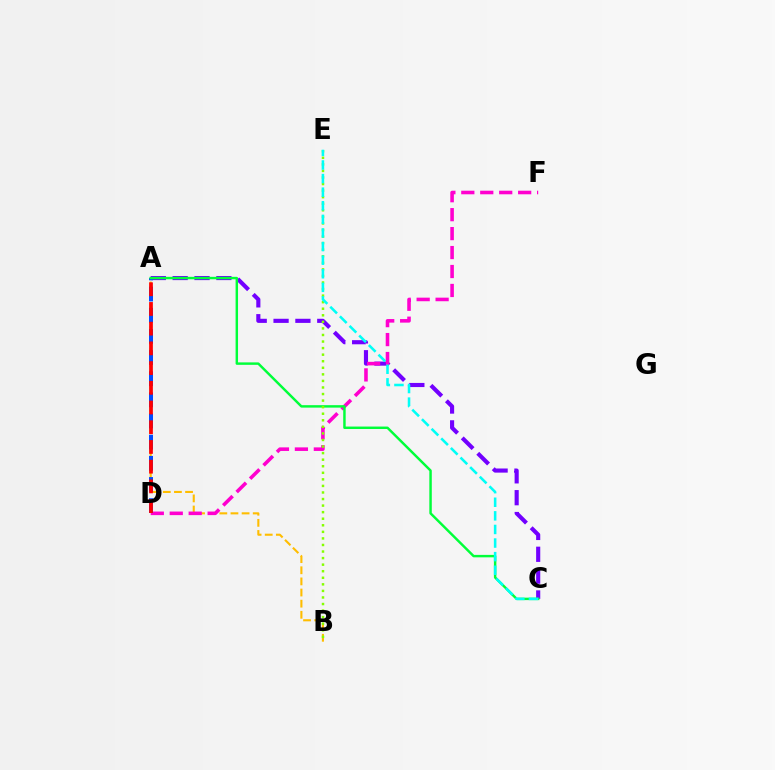{('A', 'C'): [{'color': '#7200ff', 'line_style': 'dashed', 'thickness': 2.97}, {'color': '#00ff39', 'line_style': 'solid', 'thickness': 1.76}], ('A', 'B'): [{'color': '#ffbd00', 'line_style': 'dashed', 'thickness': 1.51}], ('D', 'F'): [{'color': '#ff00cf', 'line_style': 'dashed', 'thickness': 2.57}], ('A', 'D'): [{'color': '#004bff', 'line_style': 'dashed', 'thickness': 2.87}, {'color': '#ff0000', 'line_style': 'dashed', 'thickness': 2.68}], ('B', 'E'): [{'color': '#84ff00', 'line_style': 'dotted', 'thickness': 1.78}], ('C', 'E'): [{'color': '#00fff6', 'line_style': 'dashed', 'thickness': 1.85}]}